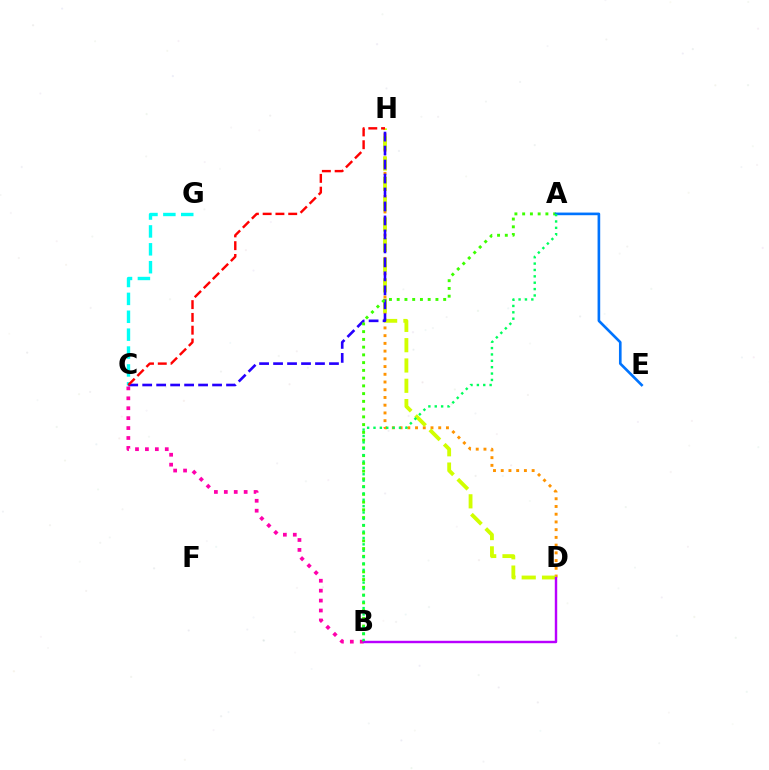{('C', 'G'): [{'color': '#00fff6', 'line_style': 'dashed', 'thickness': 2.43}], ('B', 'C'): [{'color': '#ff00ac', 'line_style': 'dotted', 'thickness': 2.7}], ('D', 'H'): [{'color': '#ff9400', 'line_style': 'dotted', 'thickness': 2.1}, {'color': '#d1ff00', 'line_style': 'dashed', 'thickness': 2.76}], ('C', 'H'): [{'color': '#2500ff', 'line_style': 'dashed', 'thickness': 1.9}, {'color': '#ff0000', 'line_style': 'dashed', 'thickness': 1.74}], ('A', 'B'): [{'color': '#3dff00', 'line_style': 'dotted', 'thickness': 2.11}, {'color': '#00ff5c', 'line_style': 'dotted', 'thickness': 1.73}], ('B', 'D'): [{'color': '#b900ff', 'line_style': 'solid', 'thickness': 1.74}], ('A', 'E'): [{'color': '#0074ff', 'line_style': 'solid', 'thickness': 1.9}]}